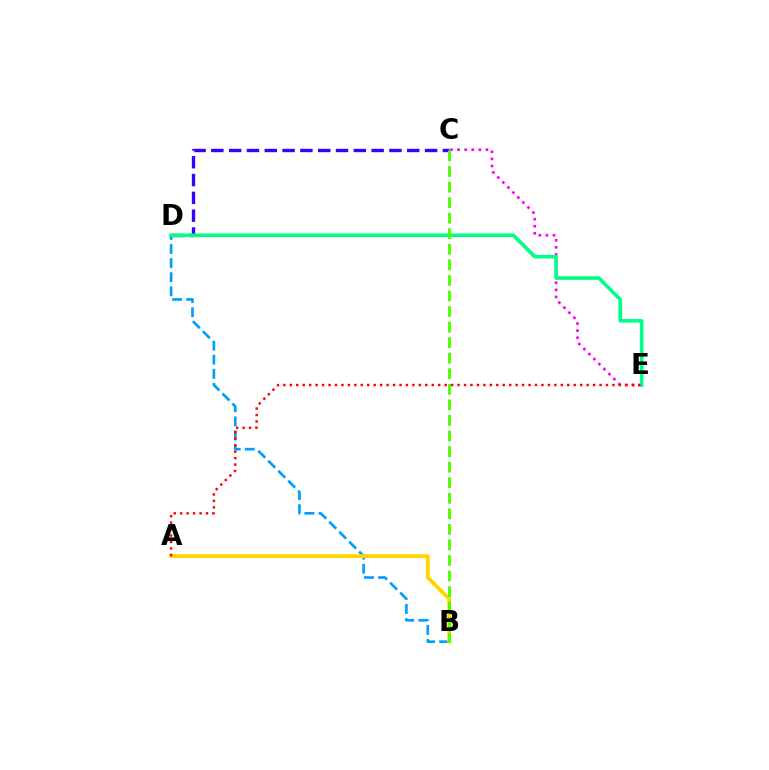{('B', 'D'): [{'color': '#009eff', 'line_style': 'dashed', 'thickness': 1.92}], ('C', 'E'): [{'color': '#ff00ed', 'line_style': 'dotted', 'thickness': 1.93}], ('C', 'D'): [{'color': '#3700ff', 'line_style': 'dashed', 'thickness': 2.42}], ('A', 'B'): [{'color': '#ffd500', 'line_style': 'solid', 'thickness': 2.75}], ('D', 'E'): [{'color': '#00ff86', 'line_style': 'solid', 'thickness': 2.61}], ('B', 'C'): [{'color': '#4fff00', 'line_style': 'dashed', 'thickness': 2.11}], ('A', 'E'): [{'color': '#ff0000', 'line_style': 'dotted', 'thickness': 1.75}]}